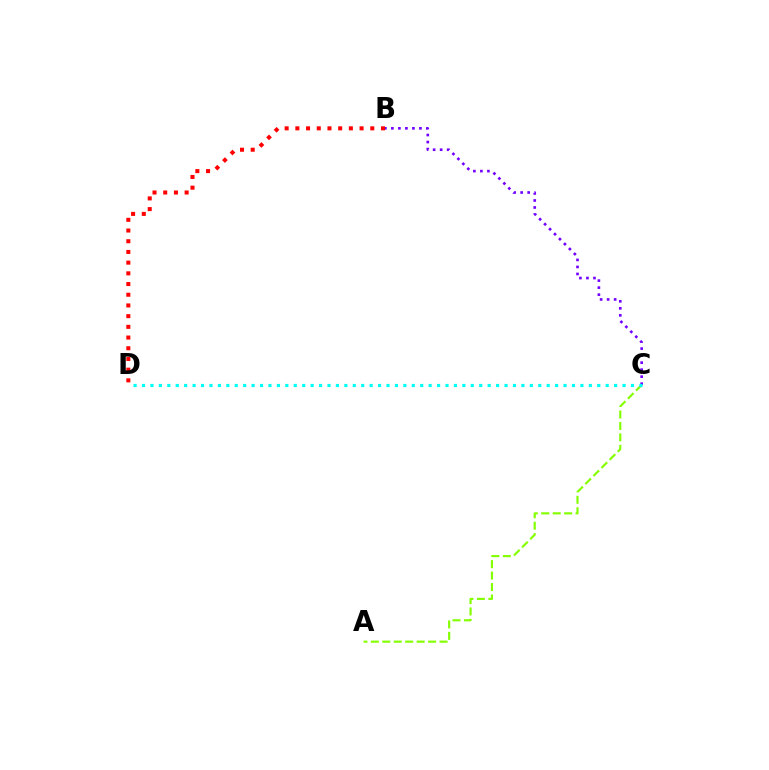{('B', 'D'): [{'color': '#ff0000', 'line_style': 'dotted', 'thickness': 2.91}], ('A', 'C'): [{'color': '#84ff00', 'line_style': 'dashed', 'thickness': 1.56}], ('B', 'C'): [{'color': '#7200ff', 'line_style': 'dotted', 'thickness': 1.91}], ('C', 'D'): [{'color': '#00fff6', 'line_style': 'dotted', 'thickness': 2.29}]}